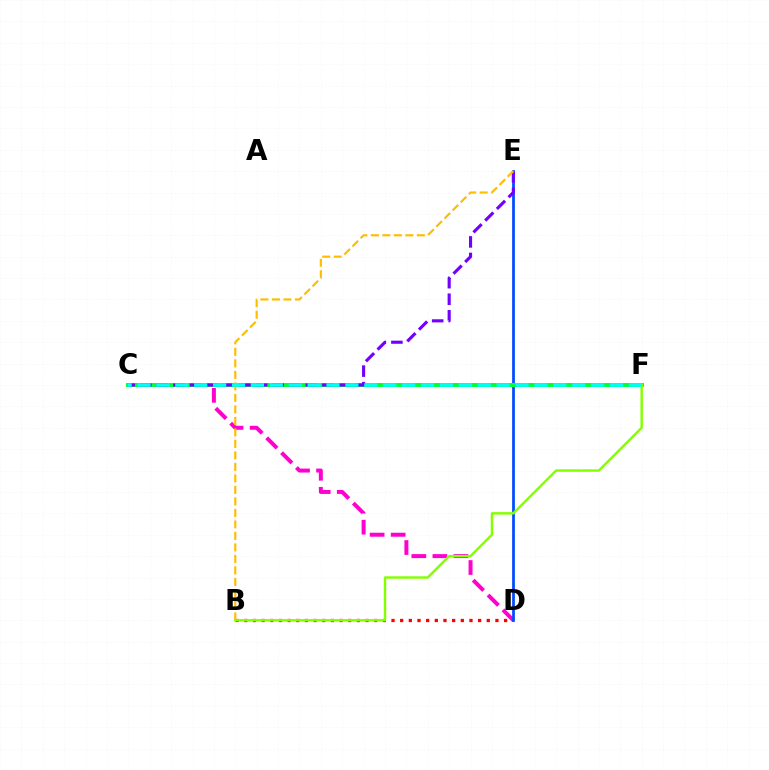{('C', 'D'): [{'color': '#ff00cf', 'line_style': 'dashed', 'thickness': 2.86}], ('B', 'D'): [{'color': '#ff0000', 'line_style': 'dotted', 'thickness': 2.35}], ('D', 'E'): [{'color': '#004bff', 'line_style': 'solid', 'thickness': 1.97}], ('C', 'F'): [{'color': '#00ff39', 'line_style': 'solid', 'thickness': 2.86}, {'color': '#00fff6', 'line_style': 'dashed', 'thickness': 2.57}], ('C', 'E'): [{'color': '#7200ff', 'line_style': 'dashed', 'thickness': 2.25}], ('B', 'E'): [{'color': '#ffbd00', 'line_style': 'dashed', 'thickness': 1.56}], ('B', 'F'): [{'color': '#84ff00', 'line_style': 'solid', 'thickness': 1.75}]}